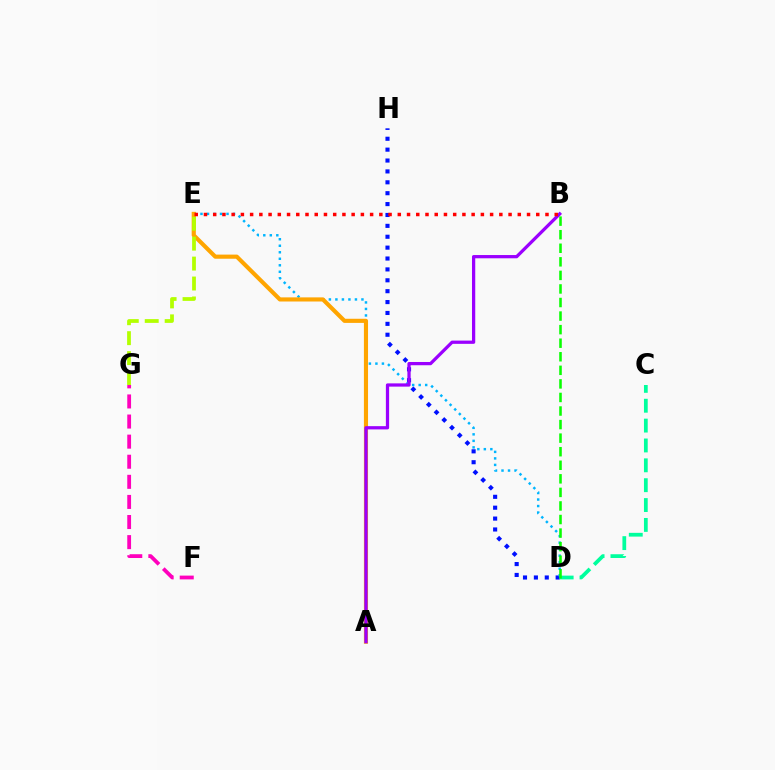{('D', 'H'): [{'color': '#0010ff', 'line_style': 'dotted', 'thickness': 2.96}], ('C', 'D'): [{'color': '#00ff9d', 'line_style': 'dashed', 'thickness': 2.7}], ('F', 'G'): [{'color': '#ff00bd', 'line_style': 'dashed', 'thickness': 2.73}], ('D', 'E'): [{'color': '#00b5ff', 'line_style': 'dotted', 'thickness': 1.77}], ('A', 'E'): [{'color': '#ffa500', 'line_style': 'solid', 'thickness': 2.97}], ('E', 'G'): [{'color': '#b3ff00', 'line_style': 'dashed', 'thickness': 2.71}], ('B', 'D'): [{'color': '#08ff00', 'line_style': 'dashed', 'thickness': 1.84}], ('A', 'B'): [{'color': '#9b00ff', 'line_style': 'solid', 'thickness': 2.34}], ('B', 'E'): [{'color': '#ff0000', 'line_style': 'dotted', 'thickness': 2.51}]}